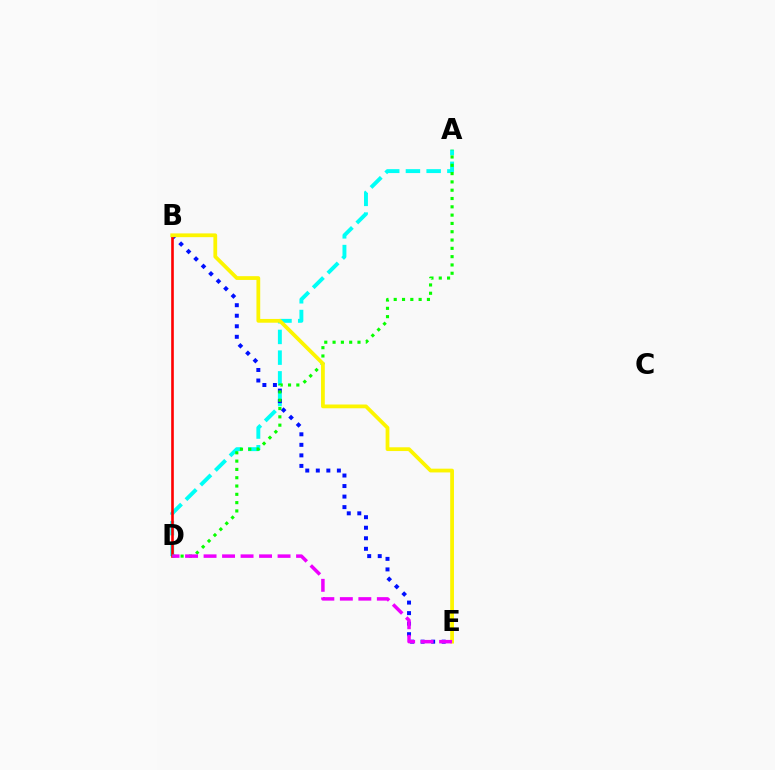{('A', 'D'): [{'color': '#00fff6', 'line_style': 'dashed', 'thickness': 2.81}, {'color': '#08ff00', 'line_style': 'dotted', 'thickness': 2.26}], ('B', 'E'): [{'color': '#0010ff', 'line_style': 'dotted', 'thickness': 2.86}, {'color': '#fcf500', 'line_style': 'solid', 'thickness': 2.71}], ('B', 'D'): [{'color': '#ff0000', 'line_style': 'solid', 'thickness': 1.89}], ('D', 'E'): [{'color': '#ee00ff', 'line_style': 'dashed', 'thickness': 2.51}]}